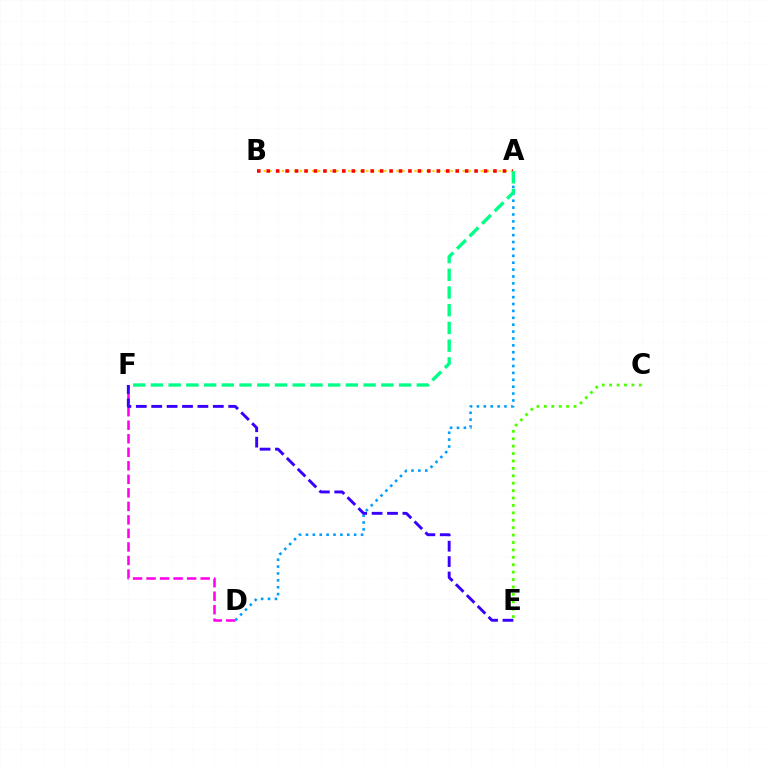{('D', 'F'): [{'color': '#ff00ed', 'line_style': 'dashed', 'thickness': 1.84}], ('A', 'B'): [{'color': '#ffd500', 'line_style': 'dotted', 'thickness': 1.64}, {'color': '#ff0000', 'line_style': 'dotted', 'thickness': 2.57}], ('A', 'D'): [{'color': '#009eff', 'line_style': 'dotted', 'thickness': 1.87}], ('C', 'E'): [{'color': '#4fff00', 'line_style': 'dotted', 'thickness': 2.01}], ('E', 'F'): [{'color': '#3700ff', 'line_style': 'dashed', 'thickness': 2.09}], ('A', 'F'): [{'color': '#00ff86', 'line_style': 'dashed', 'thickness': 2.41}]}